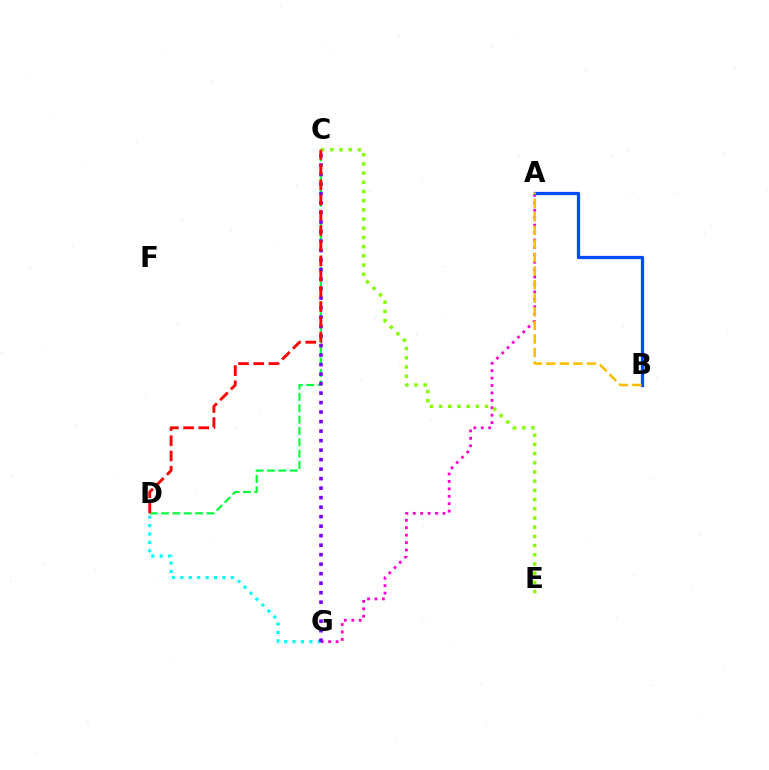{('D', 'G'): [{'color': '#00fff6', 'line_style': 'dotted', 'thickness': 2.28}], ('A', 'G'): [{'color': '#ff00cf', 'line_style': 'dotted', 'thickness': 2.02}], ('A', 'B'): [{'color': '#004bff', 'line_style': 'solid', 'thickness': 2.34}, {'color': '#ffbd00', 'line_style': 'dashed', 'thickness': 1.84}], ('C', 'E'): [{'color': '#84ff00', 'line_style': 'dotted', 'thickness': 2.5}], ('C', 'D'): [{'color': '#00ff39', 'line_style': 'dashed', 'thickness': 1.54}, {'color': '#ff0000', 'line_style': 'dashed', 'thickness': 2.07}], ('C', 'G'): [{'color': '#7200ff', 'line_style': 'dotted', 'thickness': 2.58}]}